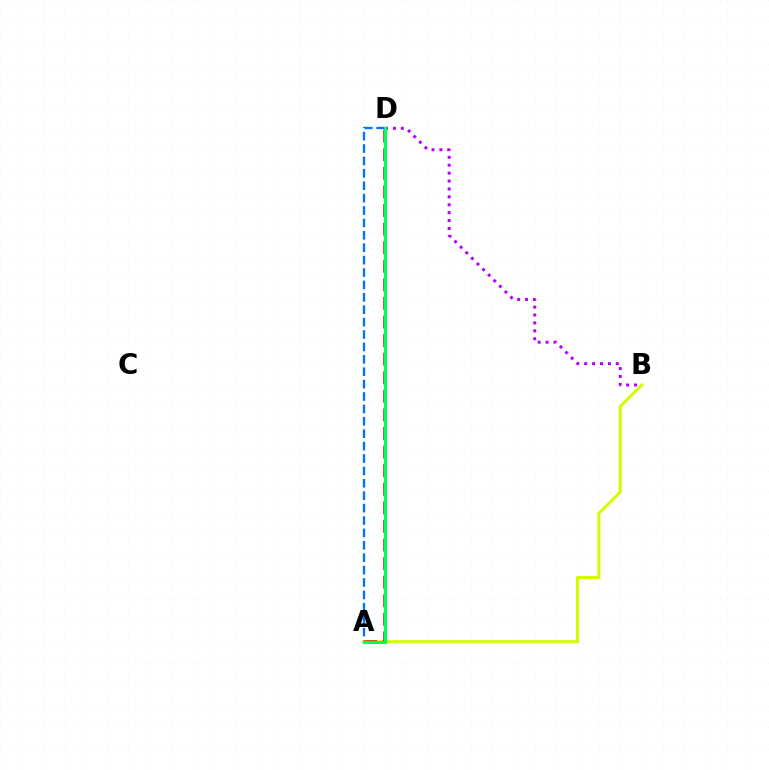{('A', 'D'): [{'color': '#0074ff', 'line_style': 'dashed', 'thickness': 1.68}, {'color': '#ff0000', 'line_style': 'dashed', 'thickness': 2.52}, {'color': '#00ff5c', 'line_style': 'solid', 'thickness': 2.3}], ('A', 'B'): [{'color': '#d1ff00', 'line_style': 'solid', 'thickness': 2.18}], ('B', 'D'): [{'color': '#b900ff', 'line_style': 'dotted', 'thickness': 2.15}]}